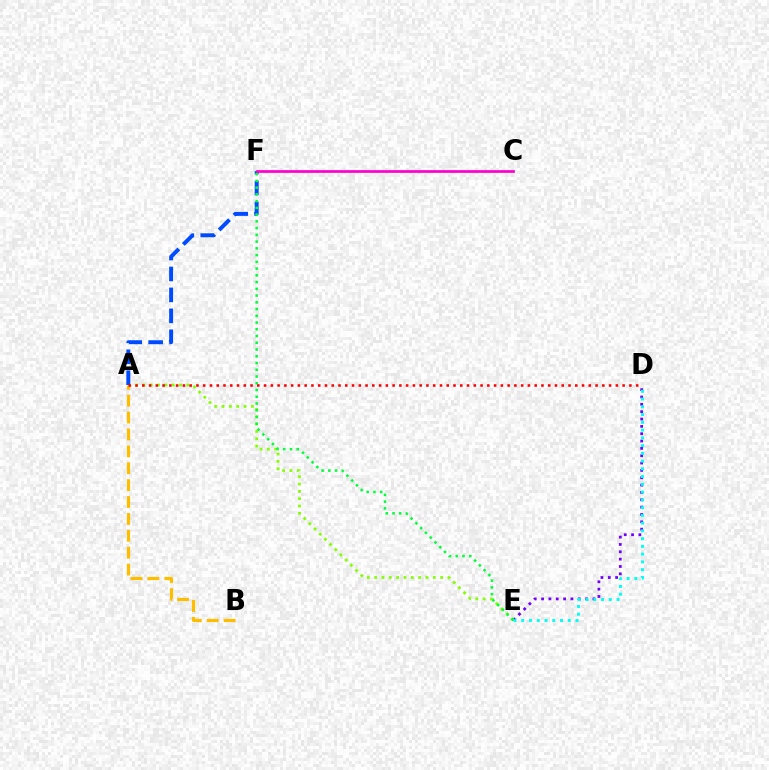{('D', 'E'): [{'color': '#7200ff', 'line_style': 'dotted', 'thickness': 1.99}, {'color': '#00fff6', 'line_style': 'dotted', 'thickness': 2.11}], ('A', 'E'): [{'color': '#84ff00', 'line_style': 'dotted', 'thickness': 1.99}], ('A', 'B'): [{'color': '#ffbd00', 'line_style': 'dashed', 'thickness': 2.29}], ('A', 'F'): [{'color': '#004bff', 'line_style': 'dashed', 'thickness': 2.84}], ('C', 'F'): [{'color': '#ff00cf', 'line_style': 'solid', 'thickness': 1.97}], ('E', 'F'): [{'color': '#00ff39', 'line_style': 'dotted', 'thickness': 1.83}], ('A', 'D'): [{'color': '#ff0000', 'line_style': 'dotted', 'thickness': 1.84}]}